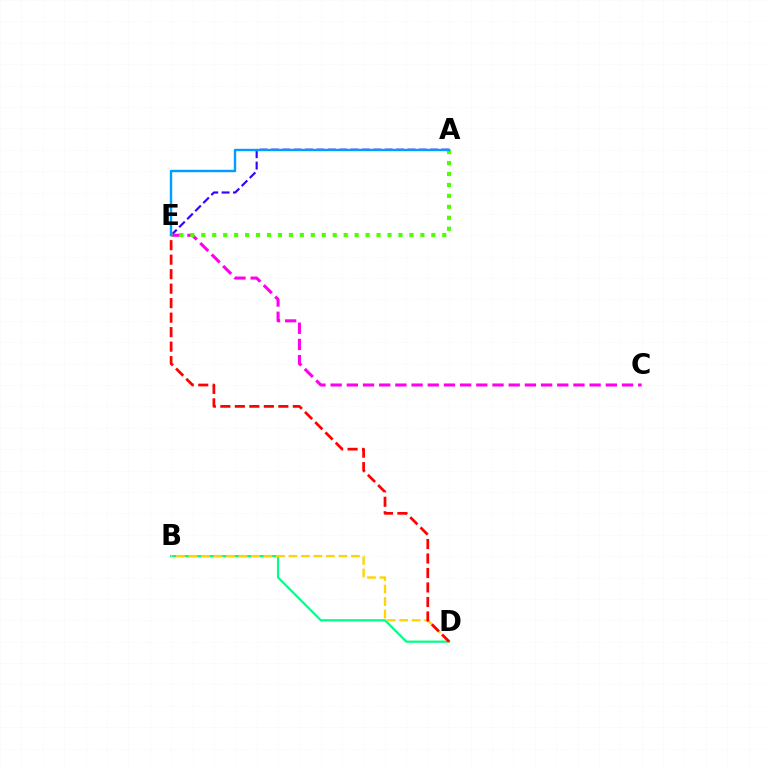{('B', 'D'): [{'color': '#00ff86', 'line_style': 'solid', 'thickness': 1.59}, {'color': '#ffd500', 'line_style': 'dashed', 'thickness': 1.7}], ('A', 'E'): [{'color': '#3700ff', 'line_style': 'dashed', 'thickness': 1.54}, {'color': '#4fff00', 'line_style': 'dotted', 'thickness': 2.98}, {'color': '#009eff', 'line_style': 'solid', 'thickness': 1.74}], ('C', 'E'): [{'color': '#ff00ed', 'line_style': 'dashed', 'thickness': 2.2}], ('D', 'E'): [{'color': '#ff0000', 'line_style': 'dashed', 'thickness': 1.97}]}